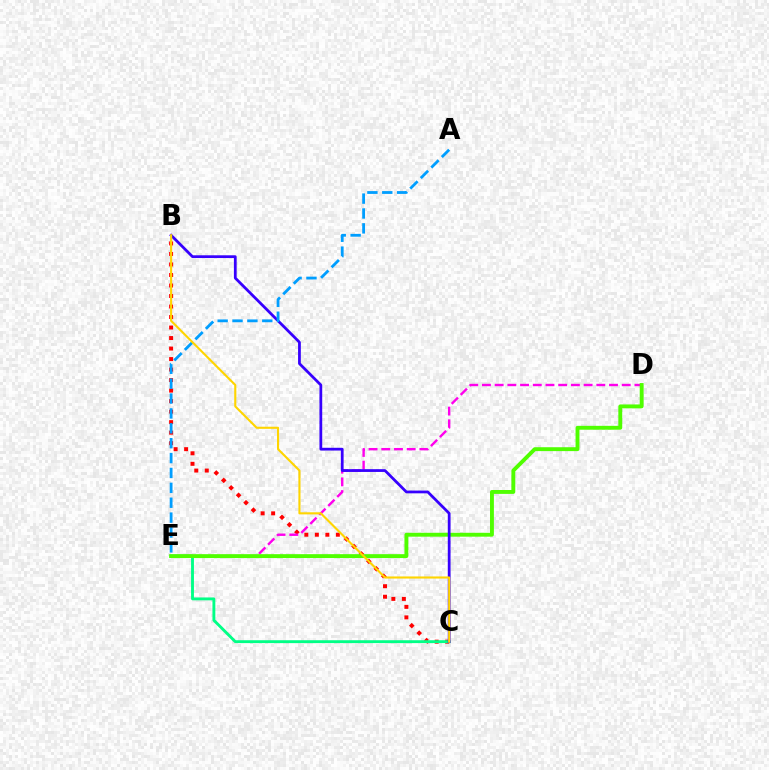{('B', 'C'): [{'color': '#ff0000', 'line_style': 'dotted', 'thickness': 2.86}, {'color': '#3700ff', 'line_style': 'solid', 'thickness': 1.99}, {'color': '#ffd500', 'line_style': 'solid', 'thickness': 1.52}], ('C', 'E'): [{'color': '#00ff86', 'line_style': 'solid', 'thickness': 2.07}], ('D', 'E'): [{'color': '#ff00ed', 'line_style': 'dashed', 'thickness': 1.73}, {'color': '#4fff00', 'line_style': 'solid', 'thickness': 2.8}], ('A', 'E'): [{'color': '#009eff', 'line_style': 'dashed', 'thickness': 2.02}]}